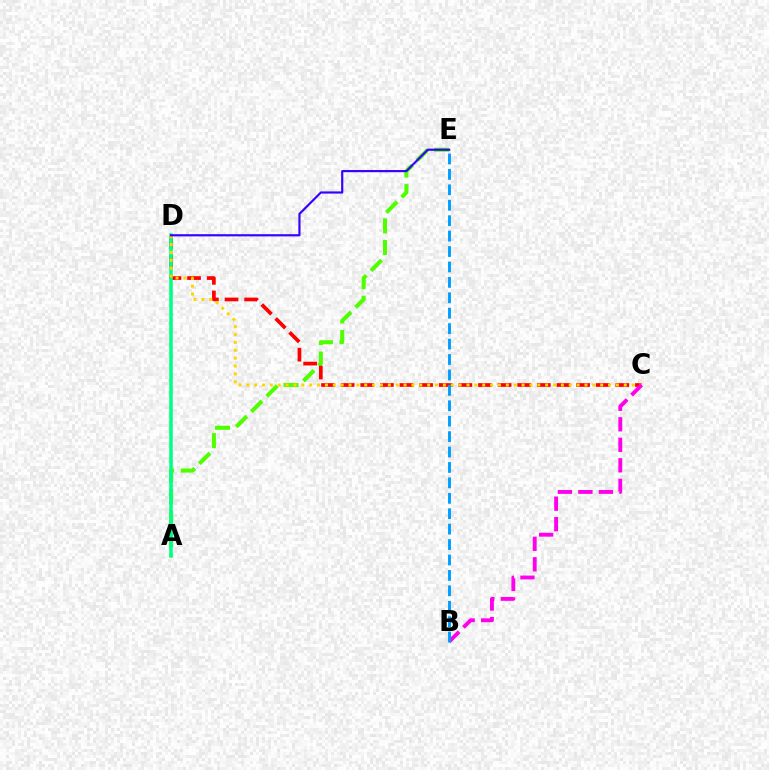{('A', 'E'): [{'color': '#4fff00', 'line_style': 'dashed', 'thickness': 2.93}], ('C', 'D'): [{'color': '#ff0000', 'line_style': 'dashed', 'thickness': 2.67}, {'color': '#ffd500', 'line_style': 'dotted', 'thickness': 2.14}], ('A', 'D'): [{'color': '#00ff86', 'line_style': 'solid', 'thickness': 2.55}], ('B', 'C'): [{'color': '#ff00ed', 'line_style': 'dashed', 'thickness': 2.79}], ('D', 'E'): [{'color': '#3700ff', 'line_style': 'solid', 'thickness': 1.56}], ('B', 'E'): [{'color': '#009eff', 'line_style': 'dashed', 'thickness': 2.1}]}